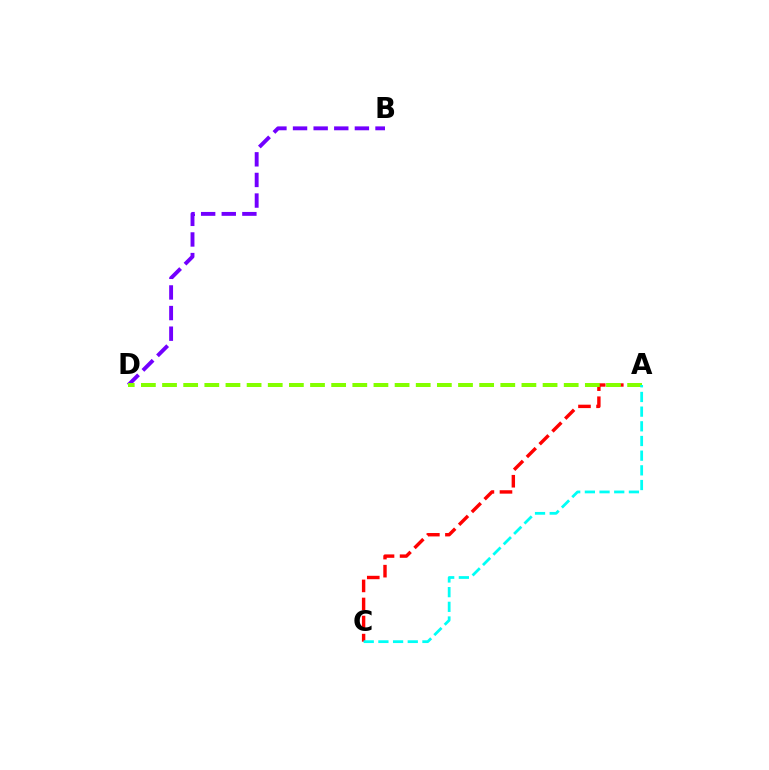{('A', 'C'): [{'color': '#ff0000', 'line_style': 'dashed', 'thickness': 2.45}, {'color': '#00fff6', 'line_style': 'dashed', 'thickness': 1.99}], ('B', 'D'): [{'color': '#7200ff', 'line_style': 'dashed', 'thickness': 2.8}], ('A', 'D'): [{'color': '#84ff00', 'line_style': 'dashed', 'thickness': 2.87}]}